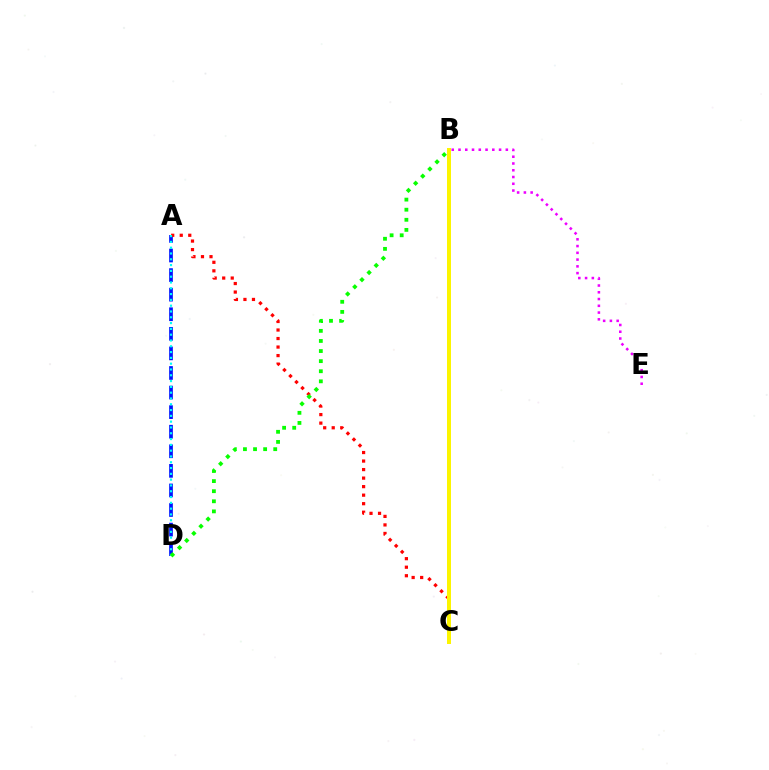{('A', 'D'): [{'color': '#0010ff', 'line_style': 'dashed', 'thickness': 2.66}, {'color': '#00fff6', 'line_style': 'dotted', 'thickness': 1.58}], ('B', 'E'): [{'color': '#ee00ff', 'line_style': 'dotted', 'thickness': 1.84}], ('A', 'C'): [{'color': '#ff0000', 'line_style': 'dotted', 'thickness': 2.32}], ('B', 'D'): [{'color': '#08ff00', 'line_style': 'dotted', 'thickness': 2.74}], ('B', 'C'): [{'color': '#fcf500', 'line_style': 'solid', 'thickness': 2.87}]}